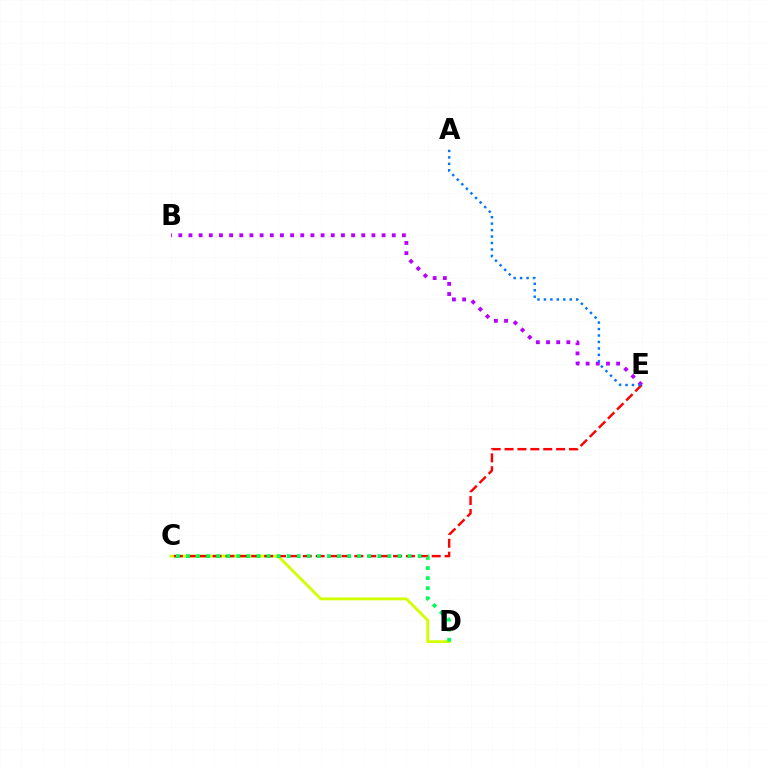{('C', 'D'): [{'color': '#d1ff00', 'line_style': 'solid', 'thickness': 2.03}, {'color': '#00ff5c', 'line_style': 'dotted', 'thickness': 2.74}], ('C', 'E'): [{'color': '#ff0000', 'line_style': 'dashed', 'thickness': 1.75}], ('B', 'E'): [{'color': '#b900ff', 'line_style': 'dotted', 'thickness': 2.76}], ('A', 'E'): [{'color': '#0074ff', 'line_style': 'dotted', 'thickness': 1.75}]}